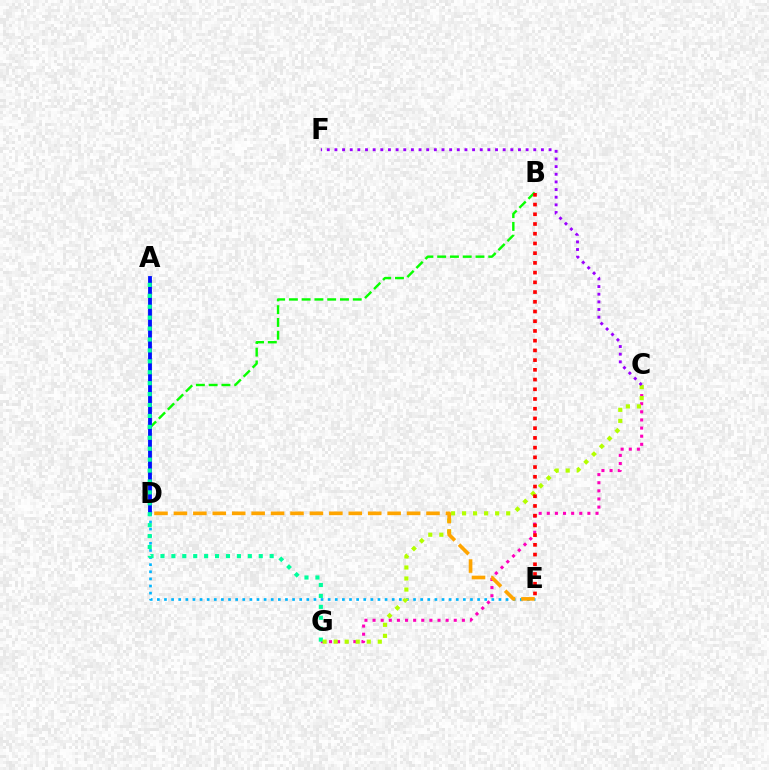{('D', 'E'): [{'color': '#00b5ff', 'line_style': 'dotted', 'thickness': 1.93}, {'color': '#ffa500', 'line_style': 'dashed', 'thickness': 2.64}], ('C', 'G'): [{'color': '#ff00bd', 'line_style': 'dotted', 'thickness': 2.21}, {'color': '#b3ff00', 'line_style': 'dotted', 'thickness': 3.0}], ('B', 'D'): [{'color': '#08ff00', 'line_style': 'dashed', 'thickness': 1.73}], ('A', 'D'): [{'color': '#0010ff', 'line_style': 'solid', 'thickness': 2.76}], ('A', 'G'): [{'color': '#00ff9d', 'line_style': 'dotted', 'thickness': 2.97}], ('B', 'E'): [{'color': '#ff0000', 'line_style': 'dotted', 'thickness': 2.64}], ('C', 'F'): [{'color': '#9b00ff', 'line_style': 'dotted', 'thickness': 2.08}]}